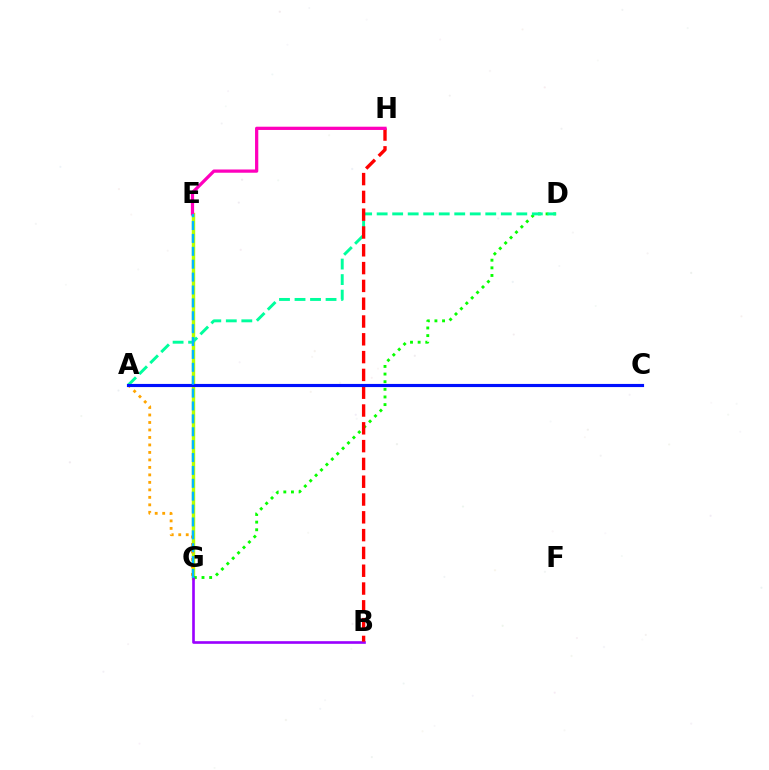{('E', 'G'): [{'color': '#b3ff00', 'line_style': 'solid', 'thickness': 2.46}, {'color': '#00b5ff', 'line_style': 'dashed', 'thickness': 1.75}], ('D', 'G'): [{'color': '#08ff00', 'line_style': 'dotted', 'thickness': 2.07}], ('A', 'G'): [{'color': '#ffa500', 'line_style': 'dotted', 'thickness': 2.03}], ('B', 'G'): [{'color': '#9b00ff', 'line_style': 'solid', 'thickness': 1.9}], ('A', 'D'): [{'color': '#00ff9d', 'line_style': 'dashed', 'thickness': 2.11}], ('B', 'H'): [{'color': '#ff0000', 'line_style': 'dashed', 'thickness': 2.42}], ('E', 'H'): [{'color': '#ff00bd', 'line_style': 'solid', 'thickness': 2.34}], ('A', 'C'): [{'color': '#0010ff', 'line_style': 'solid', 'thickness': 2.26}]}